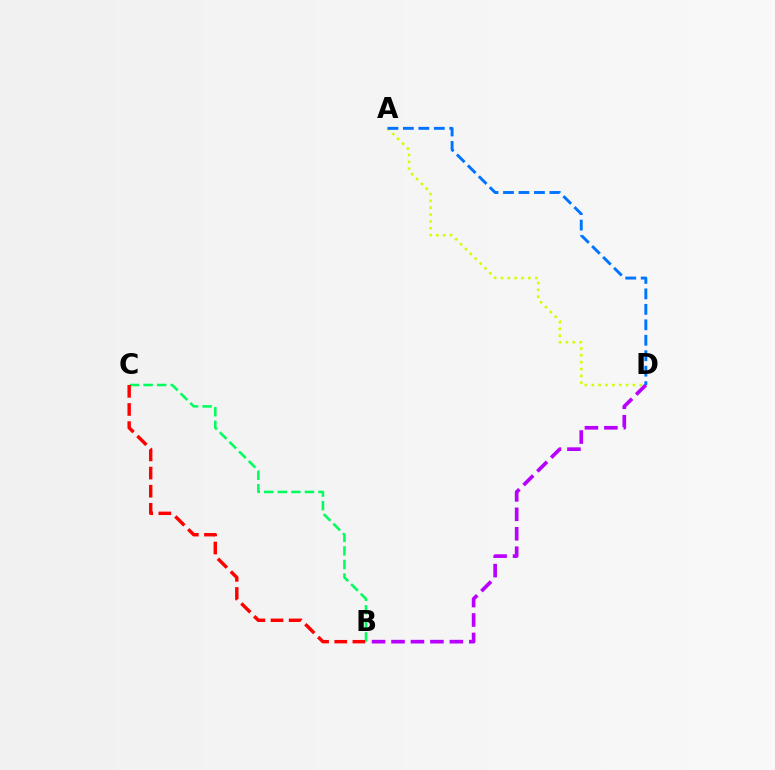{('B', 'D'): [{'color': '#b900ff', 'line_style': 'dashed', 'thickness': 2.64}], ('B', 'C'): [{'color': '#00ff5c', 'line_style': 'dashed', 'thickness': 1.84}, {'color': '#ff0000', 'line_style': 'dashed', 'thickness': 2.46}], ('A', 'D'): [{'color': '#d1ff00', 'line_style': 'dotted', 'thickness': 1.86}, {'color': '#0074ff', 'line_style': 'dashed', 'thickness': 2.1}]}